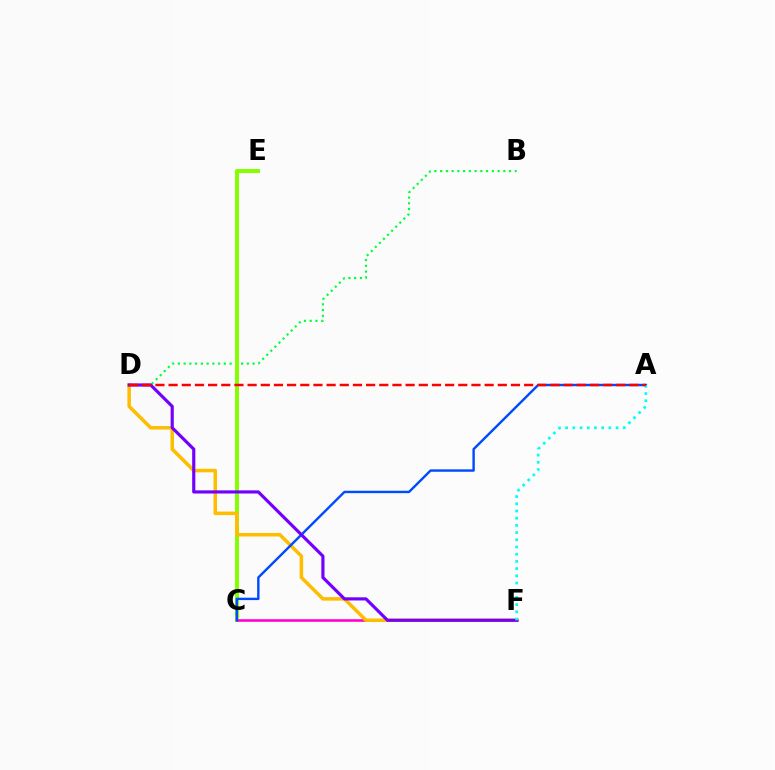{('B', 'D'): [{'color': '#00ff39', 'line_style': 'dotted', 'thickness': 1.56}], ('C', 'E'): [{'color': '#84ff00', 'line_style': 'solid', 'thickness': 2.84}], ('C', 'F'): [{'color': '#ff00cf', 'line_style': 'solid', 'thickness': 1.87}], ('D', 'F'): [{'color': '#ffbd00', 'line_style': 'solid', 'thickness': 2.53}, {'color': '#7200ff', 'line_style': 'solid', 'thickness': 2.27}], ('A', 'C'): [{'color': '#004bff', 'line_style': 'solid', 'thickness': 1.74}], ('A', 'F'): [{'color': '#00fff6', 'line_style': 'dotted', 'thickness': 1.96}], ('A', 'D'): [{'color': '#ff0000', 'line_style': 'dashed', 'thickness': 1.79}]}